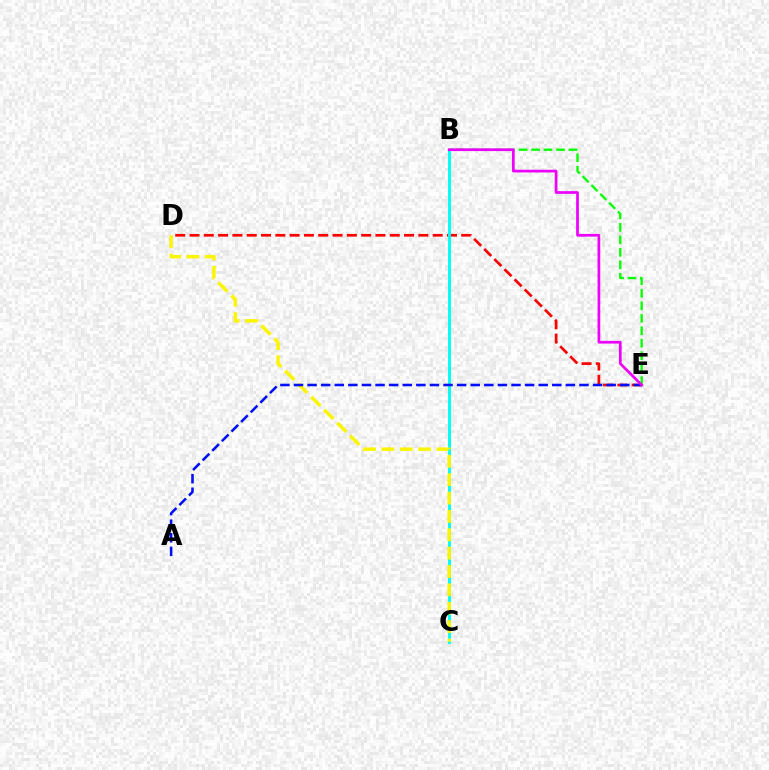{('B', 'E'): [{'color': '#08ff00', 'line_style': 'dashed', 'thickness': 1.7}, {'color': '#ee00ff', 'line_style': 'solid', 'thickness': 1.95}], ('D', 'E'): [{'color': '#ff0000', 'line_style': 'dashed', 'thickness': 1.94}], ('B', 'C'): [{'color': '#00fff6', 'line_style': 'solid', 'thickness': 2.09}], ('C', 'D'): [{'color': '#fcf500', 'line_style': 'dashed', 'thickness': 2.5}], ('A', 'E'): [{'color': '#0010ff', 'line_style': 'dashed', 'thickness': 1.85}]}